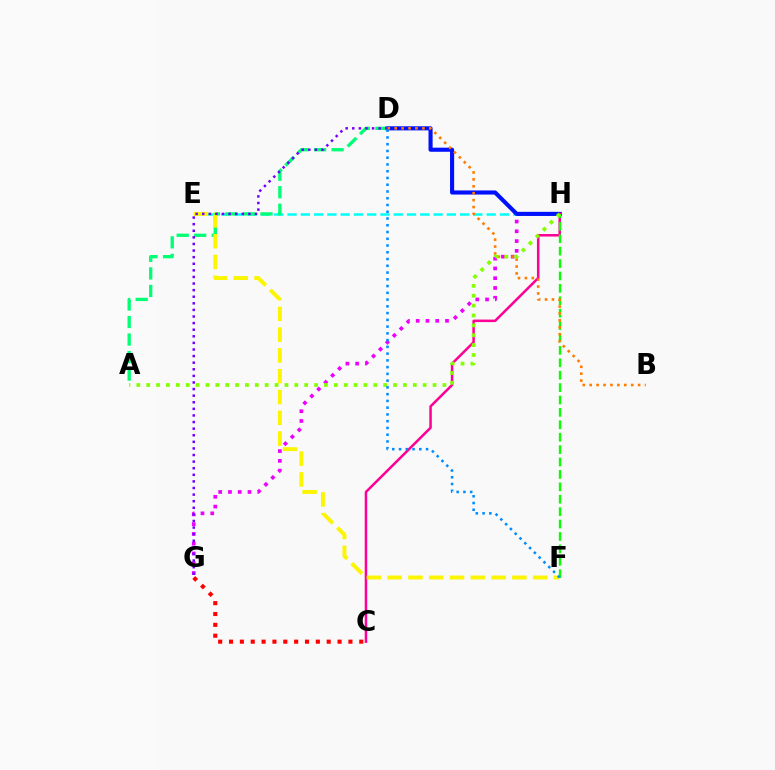{('E', 'H'): [{'color': '#00fff6', 'line_style': 'dashed', 'thickness': 1.8}], ('G', 'H'): [{'color': '#ee00ff', 'line_style': 'dotted', 'thickness': 2.66}], ('D', 'H'): [{'color': '#0010ff', 'line_style': 'solid', 'thickness': 2.95}], ('A', 'D'): [{'color': '#00ff74', 'line_style': 'dashed', 'thickness': 2.38}], ('C', 'G'): [{'color': '#ff0000', 'line_style': 'dotted', 'thickness': 2.95}], ('C', 'H'): [{'color': '#ff0094', 'line_style': 'solid', 'thickness': 1.81}], ('F', 'H'): [{'color': '#08ff00', 'line_style': 'dashed', 'thickness': 1.69}], ('E', 'F'): [{'color': '#fcf500', 'line_style': 'dashed', 'thickness': 2.82}], ('B', 'D'): [{'color': '#ff7c00', 'line_style': 'dotted', 'thickness': 1.88}], ('A', 'H'): [{'color': '#84ff00', 'line_style': 'dotted', 'thickness': 2.68}], ('D', 'G'): [{'color': '#7200ff', 'line_style': 'dotted', 'thickness': 1.79}], ('D', 'F'): [{'color': '#008cff', 'line_style': 'dotted', 'thickness': 1.84}]}